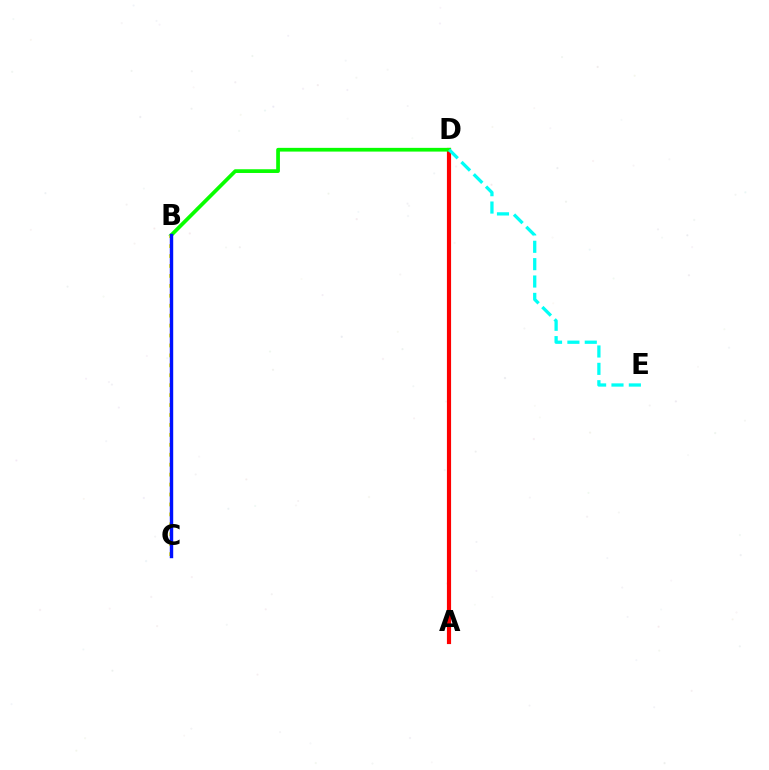{('A', 'D'): [{'color': '#ff0000', 'line_style': 'solid', 'thickness': 3.0}], ('B', 'D'): [{'color': '#08ff00', 'line_style': 'solid', 'thickness': 2.68}], ('B', 'C'): [{'color': '#ee00ff', 'line_style': 'dashed', 'thickness': 1.95}, {'color': '#fcf500', 'line_style': 'dotted', 'thickness': 2.7}, {'color': '#0010ff', 'line_style': 'solid', 'thickness': 2.46}], ('D', 'E'): [{'color': '#00fff6', 'line_style': 'dashed', 'thickness': 2.36}]}